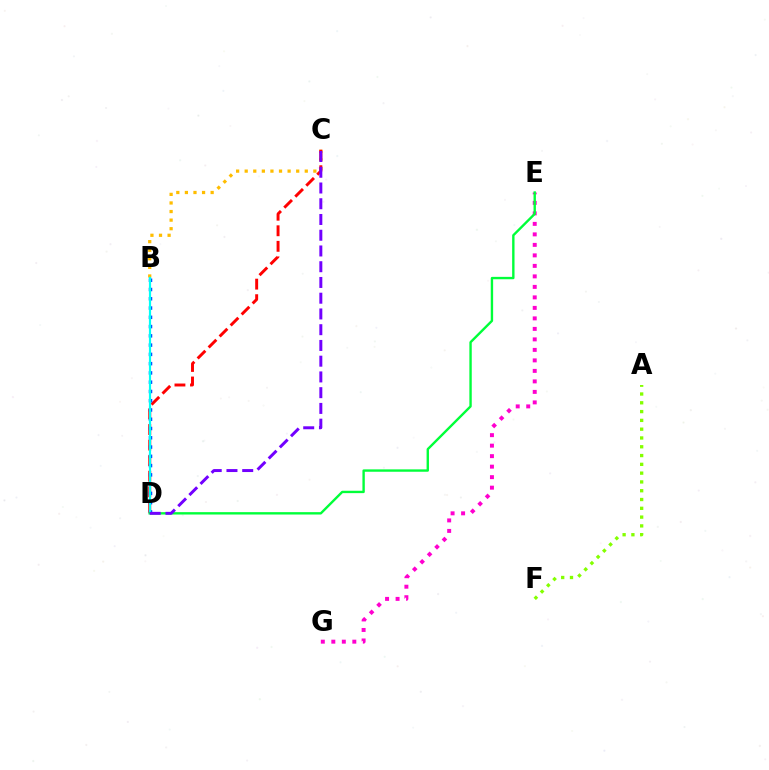{('B', 'C'): [{'color': '#ffbd00', 'line_style': 'dotted', 'thickness': 2.33}], ('C', 'D'): [{'color': '#ff0000', 'line_style': 'dashed', 'thickness': 2.11}, {'color': '#7200ff', 'line_style': 'dashed', 'thickness': 2.14}], ('E', 'G'): [{'color': '#ff00cf', 'line_style': 'dotted', 'thickness': 2.85}], ('B', 'D'): [{'color': '#004bff', 'line_style': 'dotted', 'thickness': 2.52}, {'color': '#00fff6', 'line_style': 'solid', 'thickness': 1.57}], ('D', 'E'): [{'color': '#00ff39', 'line_style': 'solid', 'thickness': 1.71}], ('A', 'F'): [{'color': '#84ff00', 'line_style': 'dotted', 'thickness': 2.39}]}